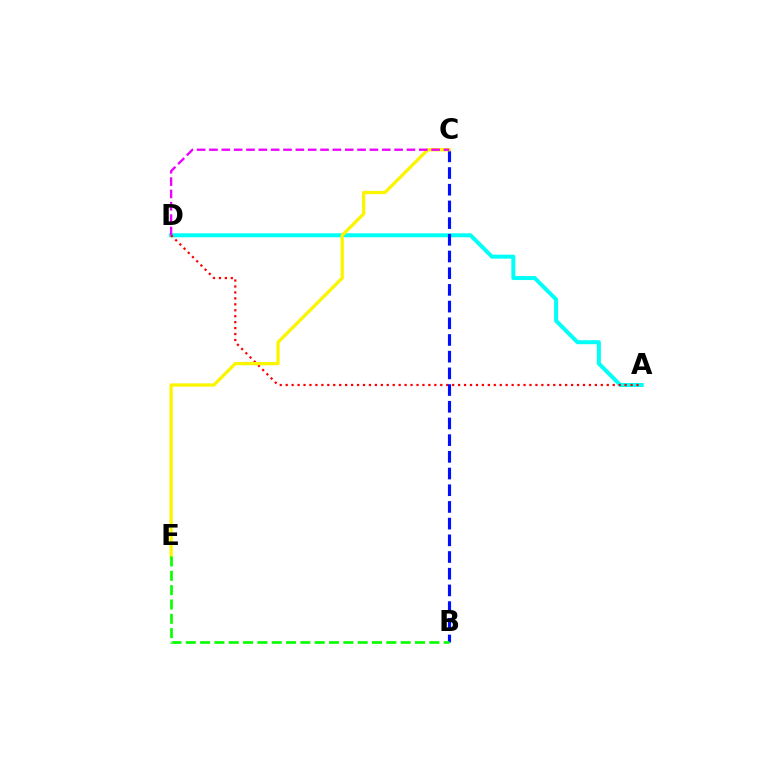{('A', 'D'): [{'color': '#00fff6', 'line_style': 'solid', 'thickness': 2.87}, {'color': '#ff0000', 'line_style': 'dotted', 'thickness': 1.62}], ('B', 'C'): [{'color': '#0010ff', 'line_style': 'dashed', 'thickness': 2.27}], ('C', 'E'): [{'color': '#fcf500', 'line_style': 'solid', 'thickness': 2.36}], ('C', 'D'): [{'color': '#ee00ff', 'line_style': 'dashed', 'thickness': 1.68}], ('B', 'E'): [{'color': '#08ff00', 'line_style': 'dashed', 'thickness': 1.95}]}